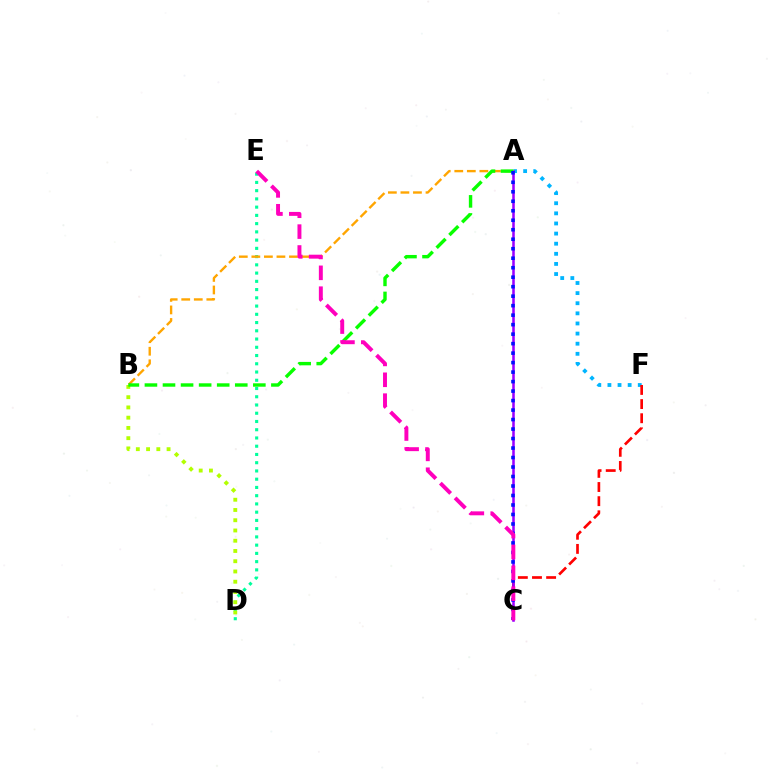{('D', 'E'): [{'color': '#00ff9d', 'line_style': 'dotted', 'thickness': 2.24}], ('B', 'D'): [{'color': '#b3ff00', 'line_style': 'dotted', 'thickness': 2.78}], ('A', 'F'): [{'color': '#00b5ff', 'line_style': 'dotted', 'thickness': 2.75}], ('C', 'F'): [{'color': '#ff0000', 'line_style': 'dashed', 'thickness': 1.92}], ('A', 'C'): [{'color': '#9b00ff', 'line_style': 'solid', 'thickness': 1.84}, {'color': '#0010ff', 'line_style': 'dotted', 'thickness': 2.58}], ('A', 'B'): [{'color': '#ffa500', 'line_style': 'dashed', 'thickness': 1.7}, {'color': '#08ff00', 'line_style': 'dashed', 'thickness': 2.45}], ('C', 'E'): [{'color': '#ff00bd', 'line_style': 'dashed', 'thickness': 2.83}]}